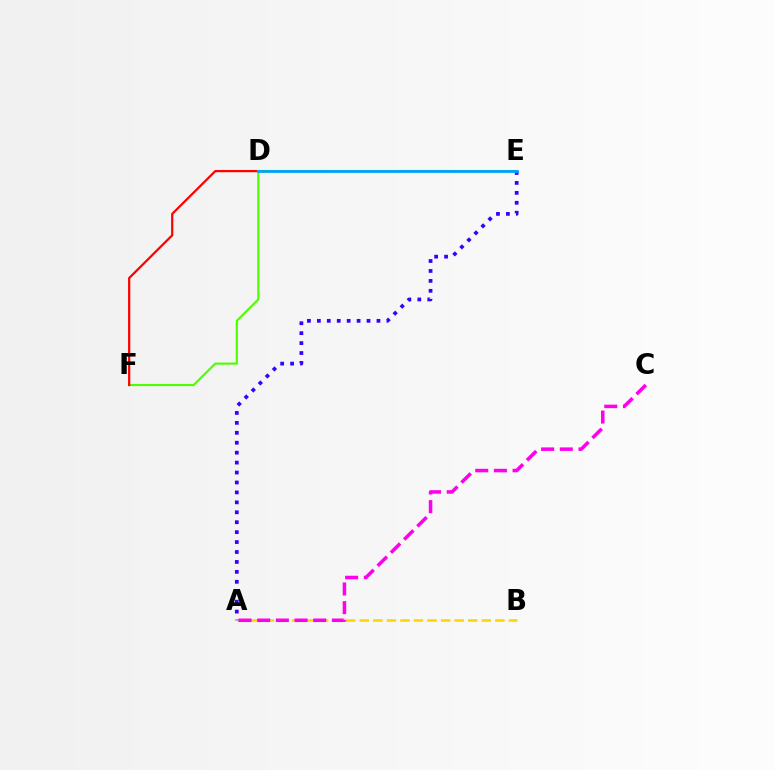{('A', 'B'): [{'color': '#ffd500', 'line_style': 'dashed', 'thickness': 1.84}], ('D', 'F'): [{'color': '#4fff00', 'line_style': 'solid', 'thickness': 1.56}, {'color': '#ff0000', 'line_style': 'solid', 'thickness': 1.6}], ('A', 'E'): [{'color': '#3700ff', 'line_style': 'dotted', 'thickness': 2.7}], ('A', 'C'): [{'color': '#ff00ed', 'line_style': 'dashed', 'thickness': 2.54}], ('D', 'E'): [{'color': '#00ff86', 'line_style': 'solid', 'thickness': 1.52}, {'color': '#009eff', 'line_style': 'solid', 'thickness': 1.96}]}